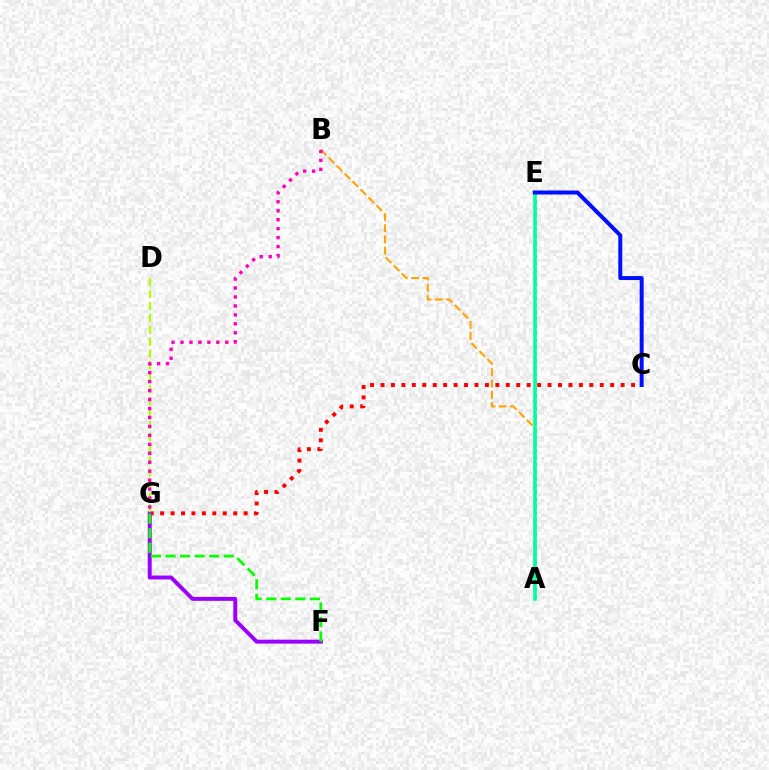{('C', 'G'): [{'color': '#ff0000', 'line_style': 'dotted', 'thickness': 2.84}], ('A', 'E'): [{'color': '#00b5ff', 'line_style': 'dotted', 'thickness': 1.88}, {'color': '#00ff9d', 'line_style': 'solid', 'thickness': 2.56}], ('F', 'G'): [{'color': '#9b00ff', 'line_style': 'solid', 'thickness': 2.83}, {'color': '#08ff00', 'line_style': 'dashed', 'thickness': 1.98}], ('A', 'B'): [{'color': '#ffa500', 'line_style': 'dashed', 'thickness': 1.53}], ('D', 'G'): [{'color': '#b3ff00', 'line_style': 'dashed', 'thickness': 1.62}], ('B', 'G'): [{'color': '#ff00bd', 'line_style': 'dotted', 'thickness': 2.43}], ('C', 'E'): [{'color': '#0010ff', 'line_style': 'solid', 'thickness': 2.86}]}